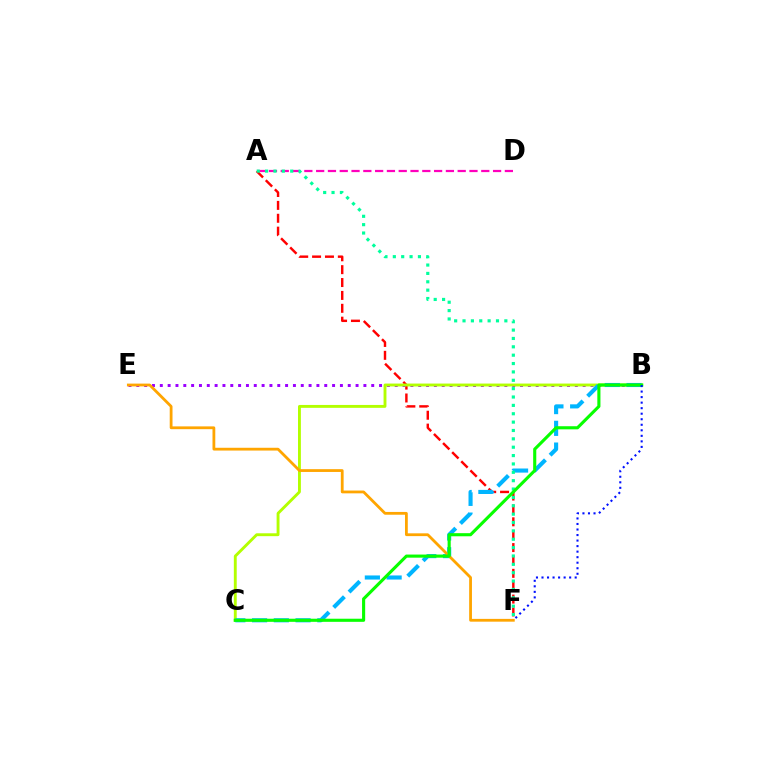{('A', 'D'): [{'color': '#ff00bd', 'line_style': 'dashed', 'thickness': 1.6}], ('A', 'F'): [{'color': '#ff0000', 'line_style': 'dashed', 'thickness': 1.75}, {'color': '#00ff9d', 'line_style': 'dotted', 'thickness': 2.27}], ('B', 'E'): [{'color': '#9b00ff', 'line_style': 'dotted', 'thickness': 2.13}], ('B', 'C'): [{'color': '#b3ff00', 'line_style': 'solid', 'thickness': 2.08}, {'color': '#00b5ff', 'line_style': 'dashed', 'thickness': 2.96}, {'color': '#08ff00', 'line_style': 'solid', 'thickness': 2.24}], ('E', 'F'): [{'color': '#ffa500', 'line_style': 'solid', 'thickness': 2.01}], ('B', 'F'): [{'color': '#0010ff', 'line_style': 'dotted', 'thickness': 1.5}]}